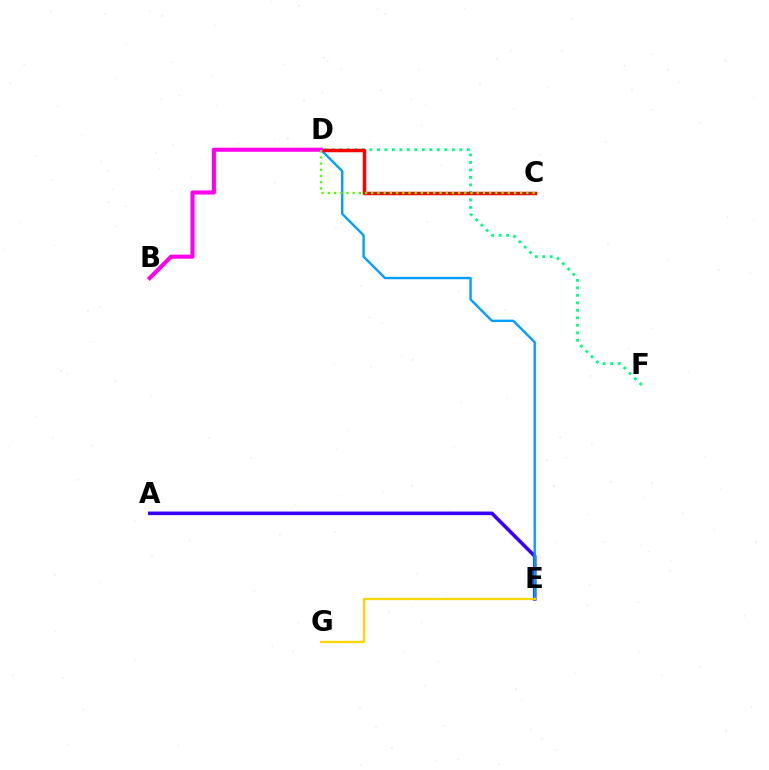{('A', 'E'): [{'color': '#3700ff', 'line_style': 'solid', 'thickness': 2.57}], ('D', 'F'): [{'color': '#00ff86', 'line_style': 'dotted', 'thickness': 2.04}], ('D', 'E'): [{'color': '#009eff', 'line_style': 'solid', 'thickness': 1.7}], ('C', 'D'): [{'color': '#ff0000', 'line_style': 'solid', 'thickness': 2.52}, {'color': '#4fff00', 'line_style': 'dotted', 'thickness': 1.69}], ('E', 'G'): [{'color': '#ffd500', 'line_style': 'solid', 'thickness': 1.65}], ('B', 'D'): [{'color': '#ff00ed', 'line_style': 'solid', 'thickness': 2.95}]}